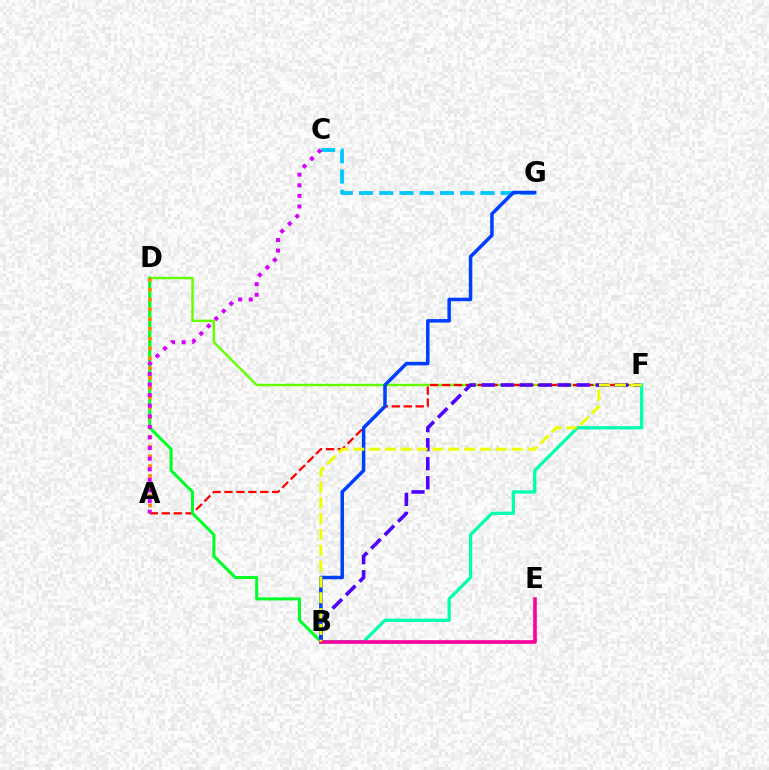{('C', 'G'): [{'color': '#00c7ff', 'line_style': 'dashed', 'thickness': 2.75}], ('D', 'F'): [{'color': '#66ff00', 'line_style': 'solid', 'thickness': 1.74}], ('A', 'F'): [{'color': '#ff0000', 'line_style': 'dashed', 'thickness': 1.62}], ('B', 'D'): [{'color': '#00ff27', 'line_style': 'solid', 'thickness': 2.18}], ('A', 'D'): [{'color': '#ff8800', 'line_style': 'dotted', 'thickness': 2.67}], ('A', 'C'): [{'color': '#d600ff', 'line_style': 'dotted', 'thickness': 2.88}], ('B', 'F'): [{'color': '#4f00ff', 'line_style': 'dashed', 'thickness': 2.58}, {'color': '#00ffaf', 'line_style': 'solid', 'thickness': 2.35}, {'color': '#eeff00', 'line_style': 'dashed', 'thickness': 2.15}], ('B', 'G'): [{'color': '#003fff', 'line_style': 'solid', 'thickness': 2.52}], ('B', 'E'): [{'color': '#ff00a0', 'line_style': 'solid', 'thickness': 2.61}]}